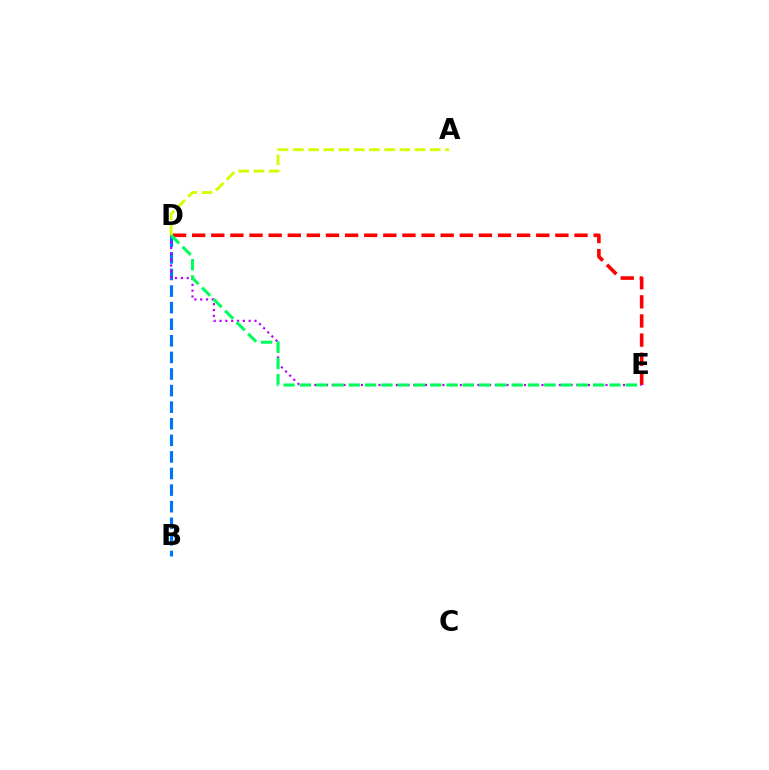{('D', 'E'): [{'color': '#ff0000', 'line_style': 'dashed', 'thickness': 2.6}, {'color': '#b900ff', 'line_style': 'dotted', 'thickness': 1.58}, {'color': '#00ff5c', 'line_style': 'dashed', 'thickness': 2.21}], ('B', 'D'): [{'color': '#0074ff', 'line_style': 'dashed', 'thickness': 2.25}], ('A', 'D'): [{'color': '#d1ff00', 'line_style': 'dashed', 'thickness': 2.07}]}